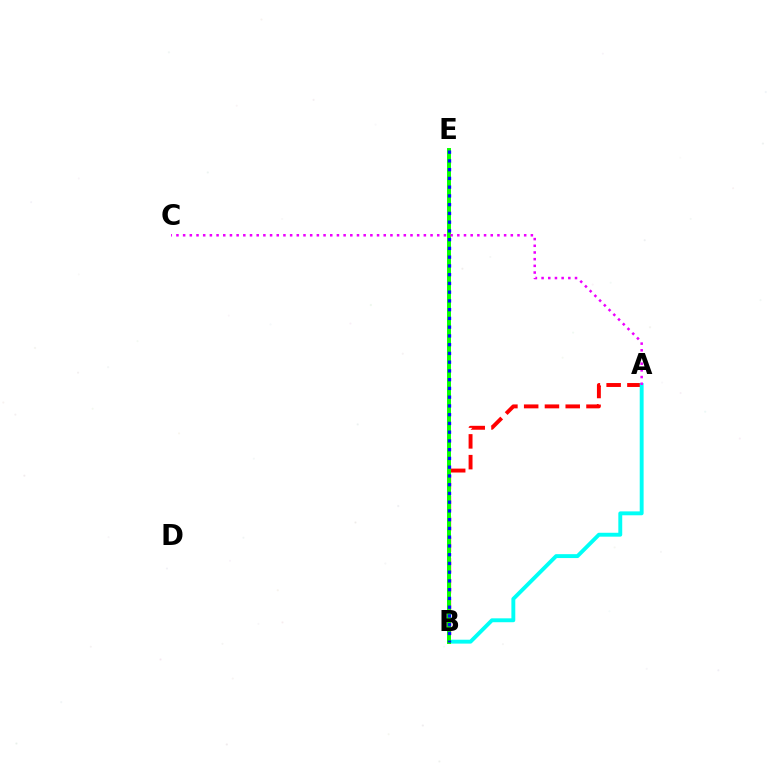{('B', 'E'): [{'color': '#fcf500', 'line_style': 'dotted', 'thickness': 1.77}, {'color': '#08ff00', 'line_style': 'solid', 'thickness': 2.84}, {'color': '#0010ff', 'line_style': 'dotted', 'thickness': 2.38}], ('A', 'B'): [{'color': '#ff0000', 'line_style': 'dashed', 'thickness': 2.82}, {'color': '#00fff6', 'line_style': 'solid', 'thickness': 2.8}], ('A', 'C'): [{'color': '#ee00ff', 'line_style': 'dotted', 'thickness': 1.82}]}